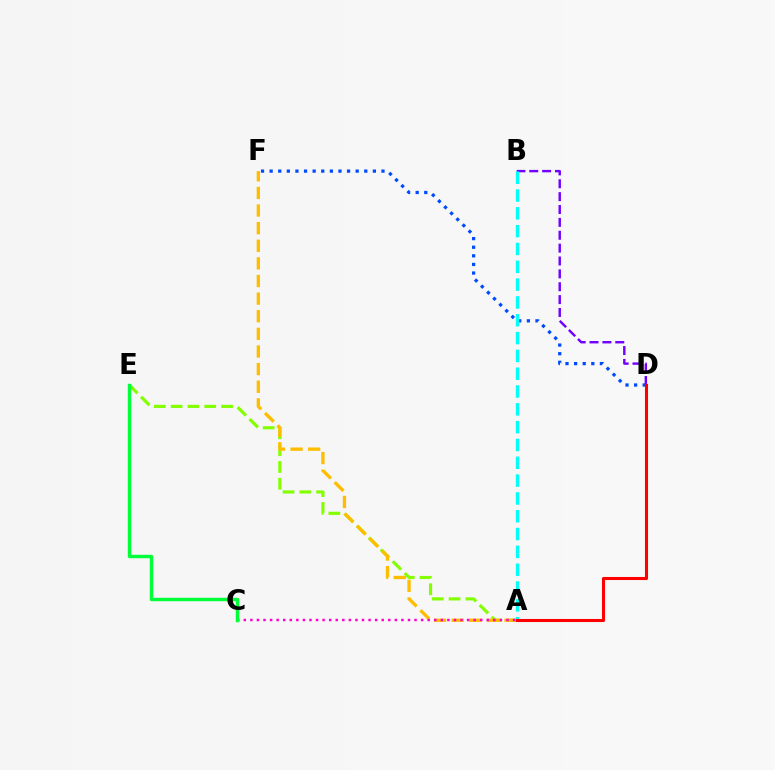{('A', 'E'): [{'color': '#84ff00', 'line_style': 'dashed', 'thickness': 2.28}], ('A', 'F'): [{'color': '#ffbd00', 'line_style': 'dashed', 'thickness': 2.39}], ('D', 'F'): [{'color': '#004bff', 'line_style': 'dotted', 'thickness': 2.34}], ('A', 'C'): [{'color': '#ff00cf', 'line_style': 'dotted', 'thickness': 1.78}], ('B', 'D'): [{'color': '#7200ff', 'line_style': 'dashed', 'thickness': 1.75}], ('A', 'B'): [{'color': '#00fff6', 'line_style': 'dashed', 'thickness': 2.42}], ('C', 'E'): [{'color': '#00ff39', 'line_style': 'solid', 'thickness': 2.46}], ('A', 'D'): [{'color': '#ff0000', 'line_style': 'solid', 'thickness': 2.21}]}